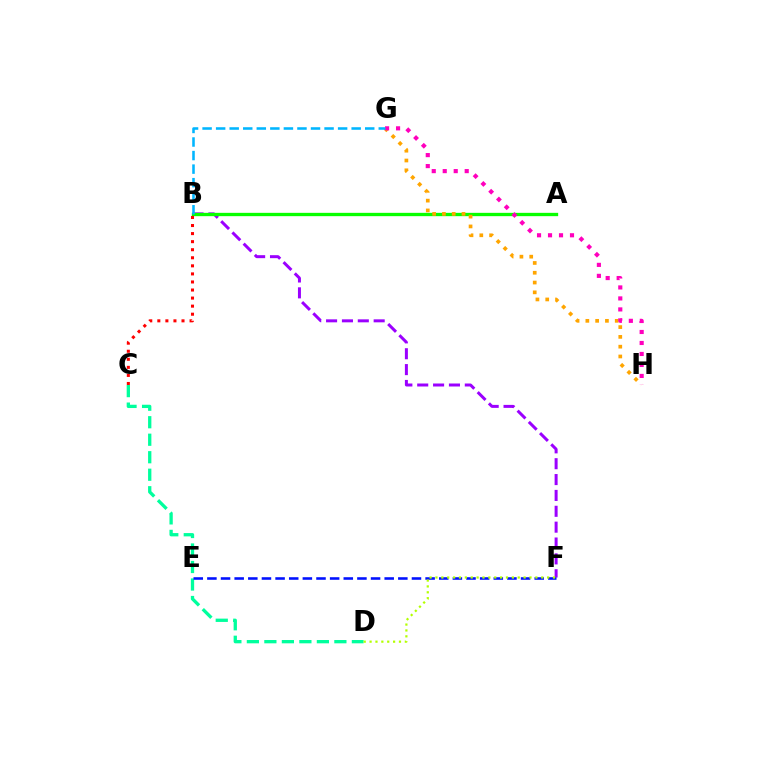{('B', 'F'): [{'color': '#9b00ff', 'line_style': 'dashed', 'thickness': 2.16}], ('C', 'D'): [{'color': '#00ff9d', 'line_style': 'dashed', 'thickness': 2.38}], ('A', 'B'): [{'color': '#08ff00', 'line_style': 'solid', 'thickness': 2.39}], ('G', 'H'): [{'color': '#ffa500', 'line_style': 'dotted', 'thickness': 2.66}, {'color': '#ff00bd', 'line_style': 'dotted', 'thickness': 2.99}], ('E', 'F'): [{'color': '#0010ff', 'line_style': 'dashed', 'thickness': 1.85}], ('B', 'C'): [{'color': '#ff0000', 'line_style': 'dotted', 'thickness': 2.19}], ('D', 'F'): [{'color': '#b3ff00', 'line_style': 'dotted', 'thickness': 1.6}], ('B', 'G'): [{'color': '#00b5ff', 'line_style': 'dashed', 'thickness': 1.84}]}